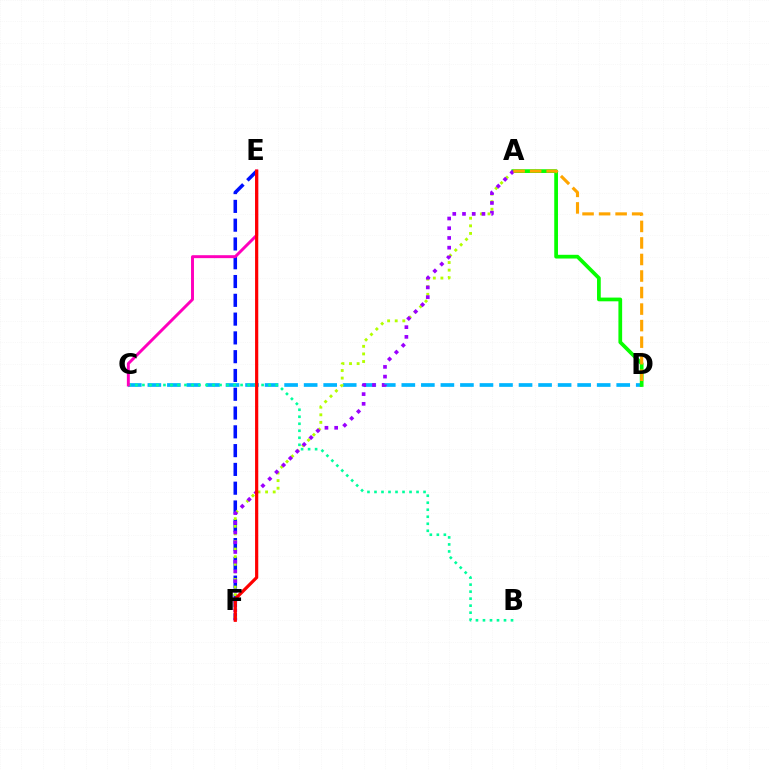{('C', 'D'): [{'color': '#00b5ff', 'line_style': 'dashed', 'thickness': 2.65}], ('E', 'F'): [{'color': '#0010ff', 'line_style': 'dashed', 'thickness': 2.55}, {'color': '#ff0000', 'line_style': 'solid', 'thickness': 2.3}], ('A', 'F'): [{'color': '#b3ff00', 'line_style': 'dotted', 'thickness': 2.06}, {'color': '#9b00ff', 'line_style': 'dotted', 'thickness': 2.64}], ('A', 'D'): [{'color': '#08ff00', 'line_style': 'solid', 'thickness': 2.68}, {'color': '#ffa500', 'line_style': 'dashed', 'thickness': 2.25}], ('B', 'C'): [{'color': '#00ff9d', 'line_style': 'dotted', 'thickness': 1.9}], ('C', 'E'): [{'color': '#ff00bd', 'line_style': 'solid', 'thickness': 2.12}]}